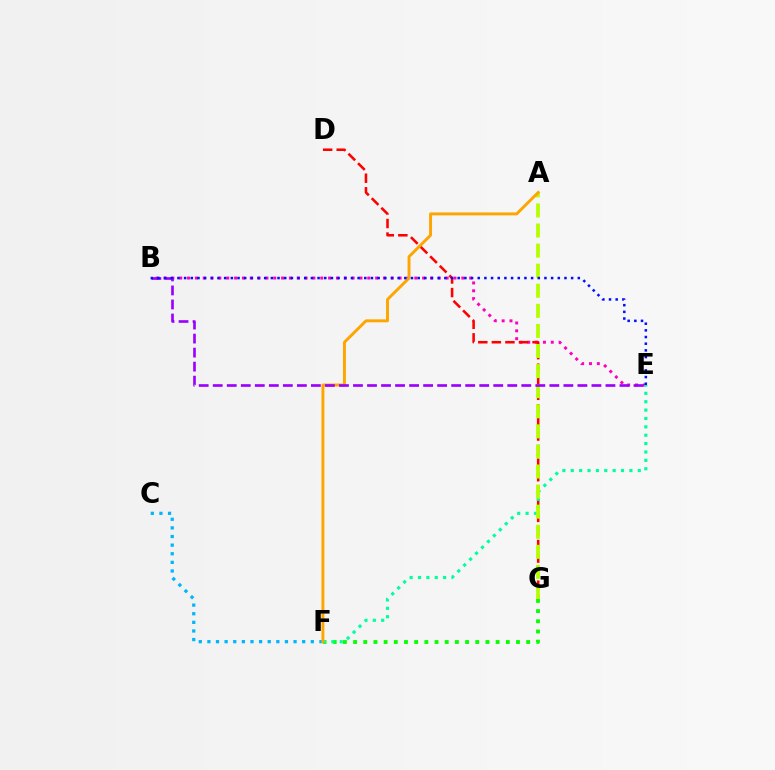{('B', 'E'): [{'color': '#ff00bd', 'line_style': 'dotted', 'thickness': 2.13}, {'color': '#9b00ff', 'line_style': 'dashed', 'thickness': 1.91}, {'color': '#0010ff', 'line_style': 'dotted', 'thickness': 1.81}], ('F', 'G'): [{'color': '#08ff00', 'line_style': 'dotted', 'thickness': 2.77}], ('C', 'F'): [{'color': '#00b5ff', 'line_style': 'dotted', 'thickness': 2.34}], ('D', 'G'): [{'color': '#ff0000', 'line_style': 'dashed', 'thickness': 1.84}], ('E', 'F'): [{'color': '#00ff9d', 'line_style': 'dotted', 'thickness': 2.28}], ('A', 'G'): [{'color': '#b3ff00', 'line_style': 'dashed', 'thickness': 2.73}], ('A', 'F'): [{'color': '#ffa500', 'line_style': 'solid', 'thickness': 2.11}]}